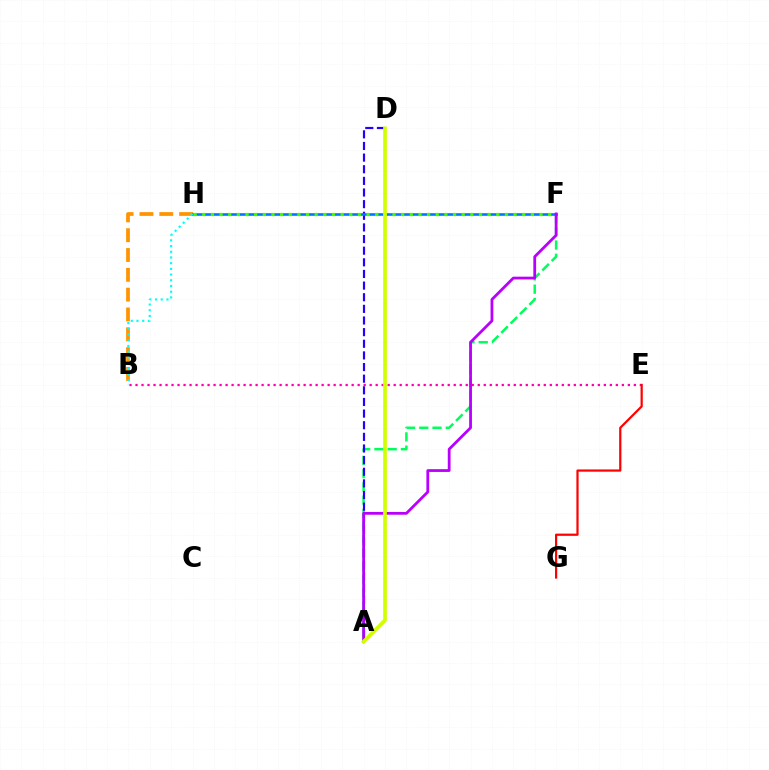{('A', 'F'): [{'color': '#00ff5c', 'line_style': 'dashed', 'thickness': 1.8}, {'color': '#b900ff', 'line_style': 'solid', 'thickness': 2.0}], ('B', 'H'): [{'color': '#ff9400', 'line_style': 'dashed', 'thickness': 2.69}, {'color': '#00fff6', 'line_style': 'dotted', 'thickness': 1.55}], ('A', 'D'): [{'color': '#2500ff', 'line_style': 'dashed', 'thickness': 1.58}, {'color': '#d1ff00', 'line_style': 'solid', 'thickness': 2.64}], ('F', 'H'): [{'color': '#0074ff', 'line_style': 'solid', 'thickness': 1.88}, {'color': '#3dff00', 'line_style': 'dotted', 'thickness': 2.35}], ('B', 'E'): [{'color': '#ff00ac', 'line_style': 'dotted', 'thickness': 1.63}], ('E', 'G'): [{'color': '#ff0000', 'line_style': 'solid', 'thickness': 1.59}]}